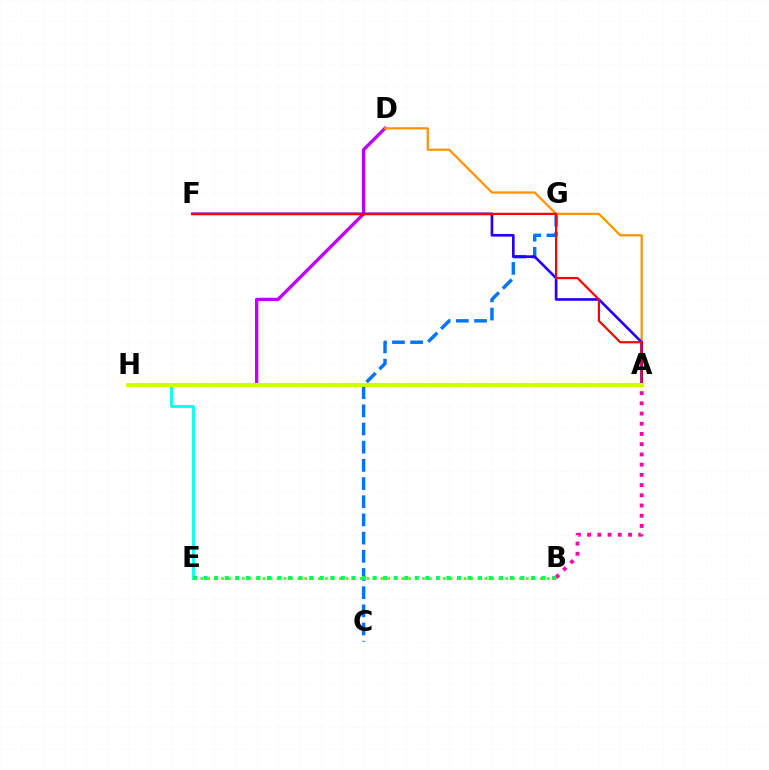{('C', 'G'): [{'color': '#0074ff', 'line_style': 'dashed', 'thickness': 2.47}], ('D', 'H'): [{'color': '#b900ff', 'line_style': 'solid', 'thickness': 2.42}], ('A', 'D'): [{'color': '#ff9400', 'line_style': 'solid', 'thickness': 1.62}], ('E', 'H'): [{'color': '#00fff6', 'line_style': 'solid', 'thickness': 2.01}], ('A', 'F'): [{'color': '#2500ff', 'line_style': 'solid', 'thickness': 1.91}, {'color': '#ff0000', 'line_style': 'solid', 'thickness': 1.59}], ('B', 'E'): [{'color': '#3dff00', 'line_style': 'dotted', 'thickness': 1.88}, {'color': '#00ff5c', 'line_style': 'dotted', 'thickness': 2.87}], ('A', 'H'): [{'color': '#d1ff00', 'line_style': 'solid', 'thickness': 2.9}], ('A', 'B'): [{'color': '#ff00ac', 'line_style': 'dotted', 'thickness': 2.78}]}